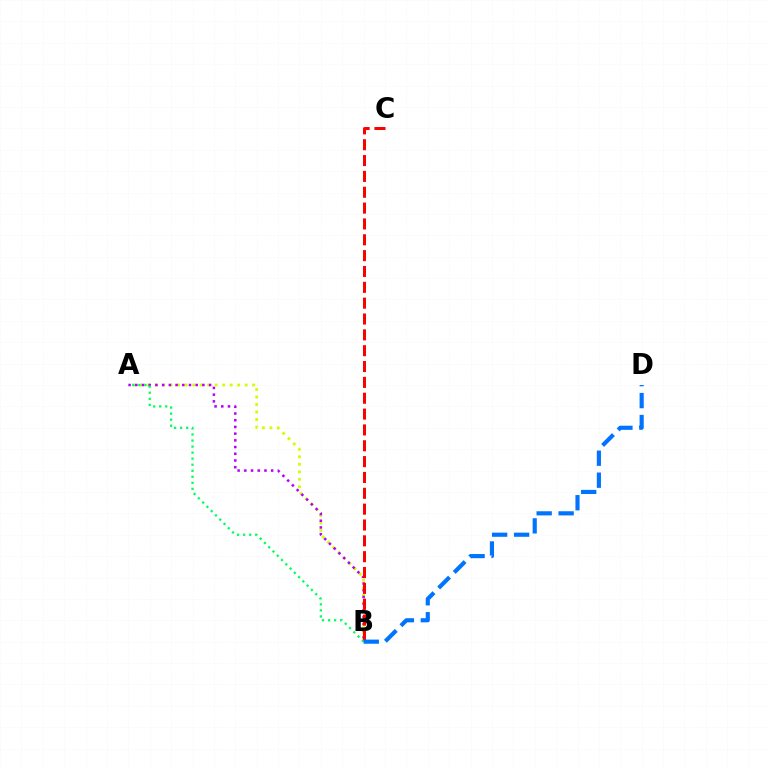{('A', 'B'): [{'color': '#d1ff00', 'line_style': 'dotted', 'thickness': 2.04}, {'color': '#b900ff', 'line_style': 'dotted', 'thickness': 1.82}, {'color': '#00ff5c', 'line_style': 'dotted', 'thickness': 1.64}], ('B', 'C'): [{'color': '#ff0000', 'line_style': 'dashed', 'thickness': 2.15}], ('B', 'D'): [{'color': '#0074ff', 'line_style': 'dashed', 'thickness': 2.98}]}